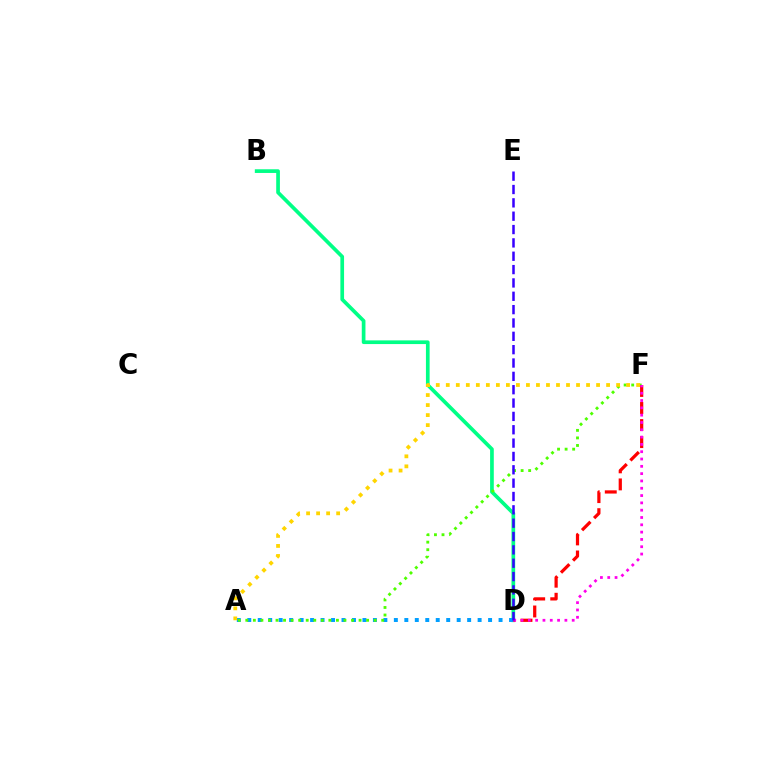{('B', 'D'): [{'color': '#00ff86', 'line_style': 'solid', 'thickness': 2.66}], ('A', 'D'): [{'color': '#009eff', 'line_style': 'dotted', 'thickness': 2.84}], ('A', 'F'): [{'color': '#4fff00', 'line_style': 'dotted', 'thickness': 2.05}, {'color': '#ffd500', 'line_style': 'dotted', 'thickness': 2.72}], ('D', 'F'): [{'color': '#ff0000', 'line_style': 'dashed', 'thickness': 2.32}, {'color': '#ff00ed', 'line_style': 'dotted', 'thickness': 1.99}], ('D', 'E'): [{'color': '#3700ff', 'line_style': 'dashed', 'thickness': 1.81}]}